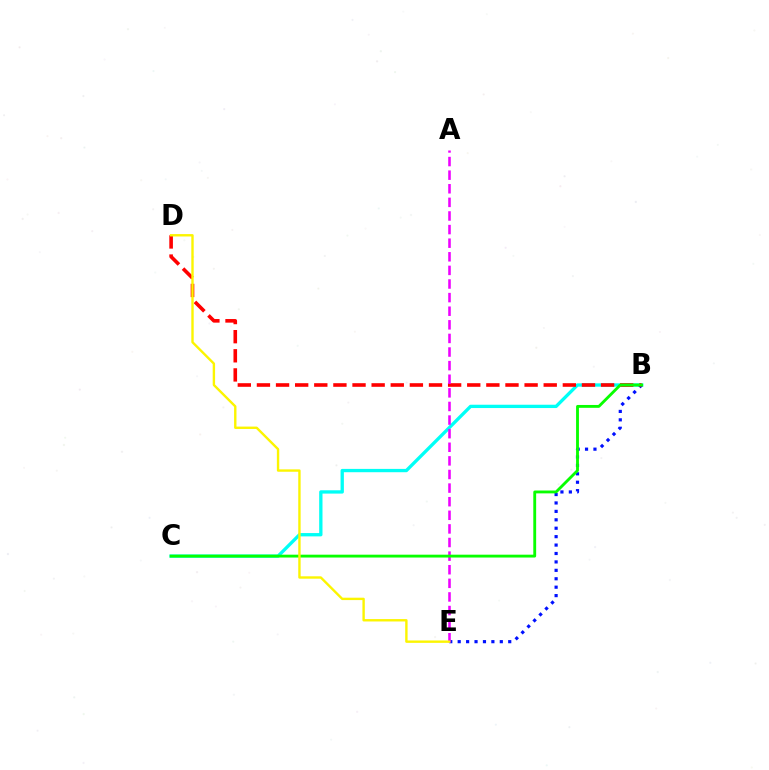{('B', 'C'): [{'color': '#00fff6', 'line_style': 'solid', 'thickness': 2.39}, {'color': '#08ff00', 'line_style': 'solid', 'thickness': 2.05}], ('B', 'E'): [{'color': '#0010ff', 'line_style': 'dotted', 'thickness': 2.29}], ('B', 'D'): [{'color': '#ff0000', 'line_style': 'dashed', 'thickness': 2.6}], ('A', 'E'): [{'color': '#ee00ff', 'line_style': 'dashed', 'thickness': 1.85}], ('D', 'E'): [{'color': '#fcf500', 'line_style': 'solid', 'thickness': 1.72}]}